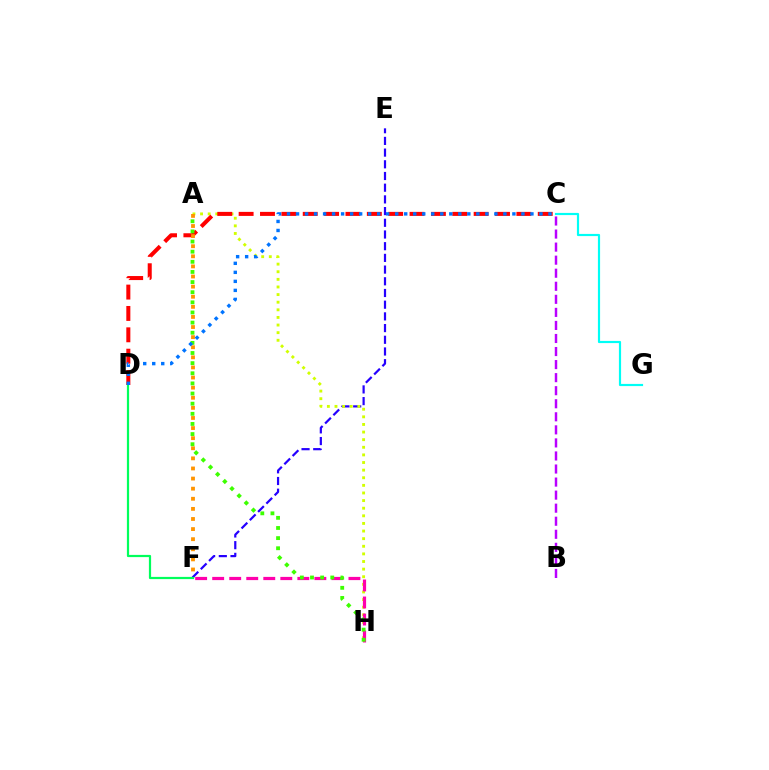{('E', 'F'): [{'color': '#2500ff', 'line_style': 'dashed', 'thickness': 1.59}], ('A', 'H'): [{'color': '#d1ff00', 'line_style': 'dotted', 'thickness': 2.07}, {'color': '#3dff00', 'line_style': 'dotted', 'thickness': 2.75}], ('C', 'D'): [{'color': '#ff0000', 'line_style': 'dashed', 'thickness': 2.9}, {'color': '#0074ff', 'line_style': 'dotted', 'thickness': 2.45}], ('F', 'H'): [{'color': '#ff00ac', 'line_style': 'dashed', 'thickness': 2.31}], ('A', 'F'): [{'color': '#ff9400', 'line_style': 'dotted', 'thickness': 2.74}], ('B', 'C'): [{'color': '#b900ff', 'line_style': 'dashed', 'thickness': 1.77}], ('D', 'F'): [{'color': '#00ff5c', 'line_style': 'solid', 'thickness': 1.59}], ('C', 'G'): [{'color': '#00fff6', 'line_style': 'solid', 'thickness': 1.57}]}